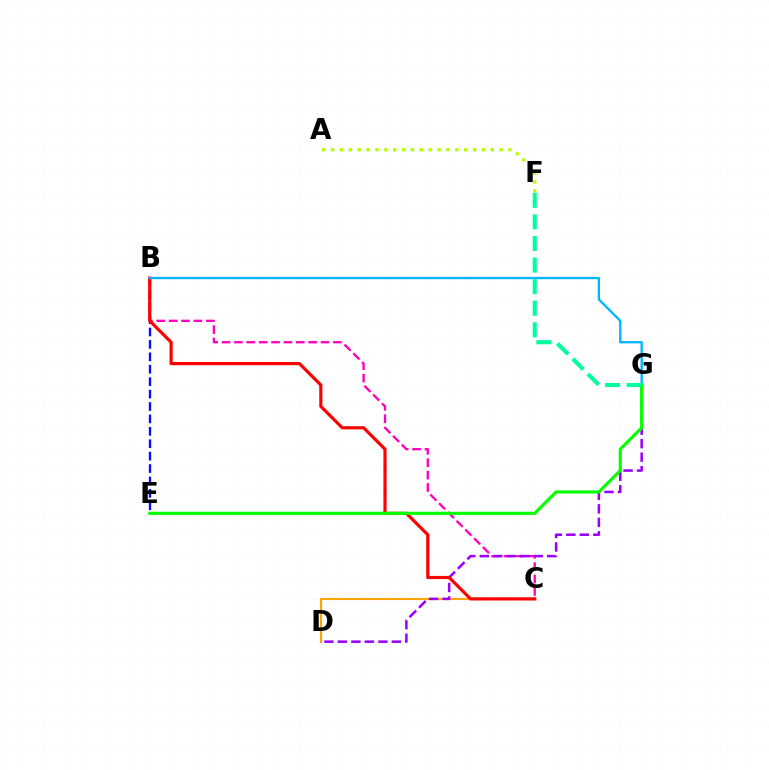{('C', 'D'): [{'color': '#ffa500', 'line_style': 'solid', 'thickness': 1.54}], ('A', 'F'): [{'color': '#b3ff00', 'line_style': 'dotted', 'thickness': 2.41}], ('B', 'C'): [{'color': '#ff00bd', 'line_style': 'dashed', 'thickness': 1.68}, {'color': '#ff0000', 'line_style': 'solid', 'thickness': 2.29}], ('D', 'G'): [{'color': '#9b00ff', 'line_style': 'dashed', 'thickness': 1.83}], ('B', 'E'): [{'color': '#0010ff', 'line_style': 'dashed', 'thickness': 1.69}], ('B', 'G'): [{'color': '#00b5ff', 'line_style': 'solid', 'thickness': 1.68}], ('E', 'G'): [{'color': '#08ff00', 'line_style': 'solid', 'thickness': 2.28}], ('F', 'G'): [{'color': '#00ff9d', 'line_style': 'dashed', 'thickness': 2.93}]}